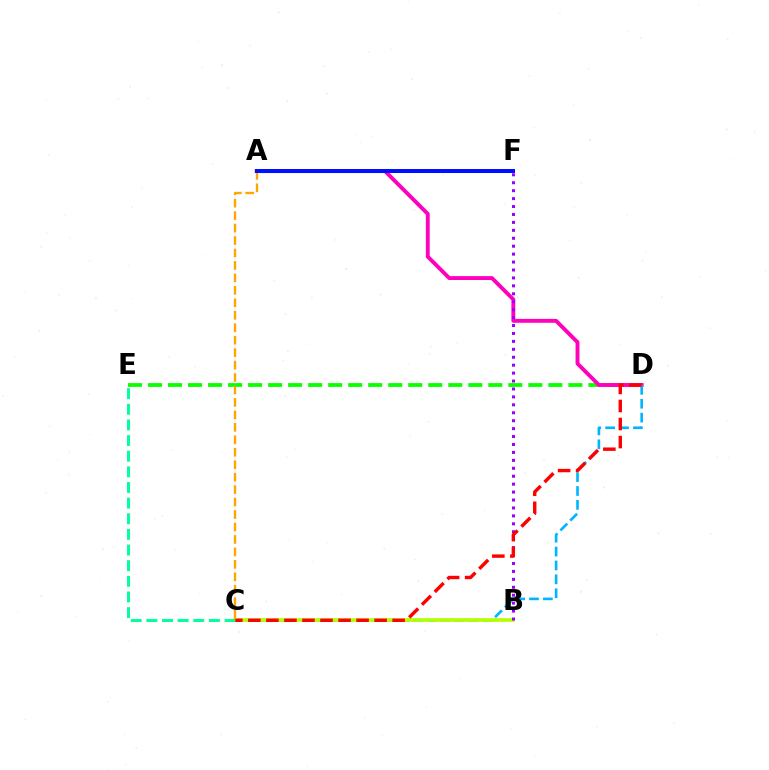{('D', 'E'): [{'color': '#08ff00', 'line_style': 'dashed', 'thickness': 2.72}], ('A', 'D'): [{'color': '#ff00bd', 'line_style': 'solid', 'thickness': 2.8}], ('C', 'D'): [{'color': '#00b5ff', 'line_style': 'dashed', 'thickness': 1.89}, {'color': '#ff0000', 'line_style': 'dashed', 'thickness': 2.45}], ('B', 'C'): [{'color': '#b3ff00', 'line_style': 'solid', 'thickness': 2.63}], ('C', 'E'): [{'color': '#00ff9d', 'line_style': 'dashed', 'thickness': 2.12}], ('B', 'F'): [{'color': '#9b00ff', 'line_style': 'dotted', 'thickness': 2.16}], ('A', 'C'): [{'color': '#ffa500', 'line_style': 'dashed', 'thickness': 1.69}], ('A', 'F'): [{'color': '#0010ff', 'line_style': 'solid', 'thickness': 2.87}]}